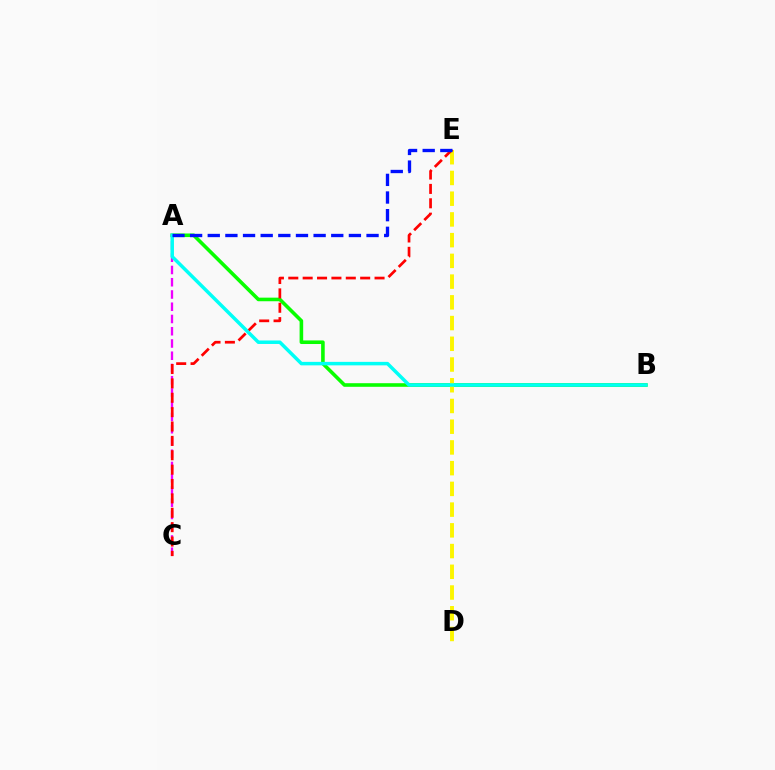{('A', 'C'): [{'color': '#ee00ff', 'line_style': 'dashed', 'thickness': 1.66}], ('A', 'B'): [{'color': '#08ff00', 'line_style': 'solid', 'thickness': 2.59}, {'color': '#00fff6', 'line_style': 'solid', 'thickness': 2.51}], ('D', 'E'): [{'color': '#fcf500', 'line_style': 'dashed', 'thickness': 2.82}], ('C', 'E'): [{'color': '#ff0000', 'line_style': 'dashed', 'thickness': 1.95}], ('A', 'E'): [{'color': '#0010ff', 'line_style': 'dashed', 'thickness': 2.4}]}